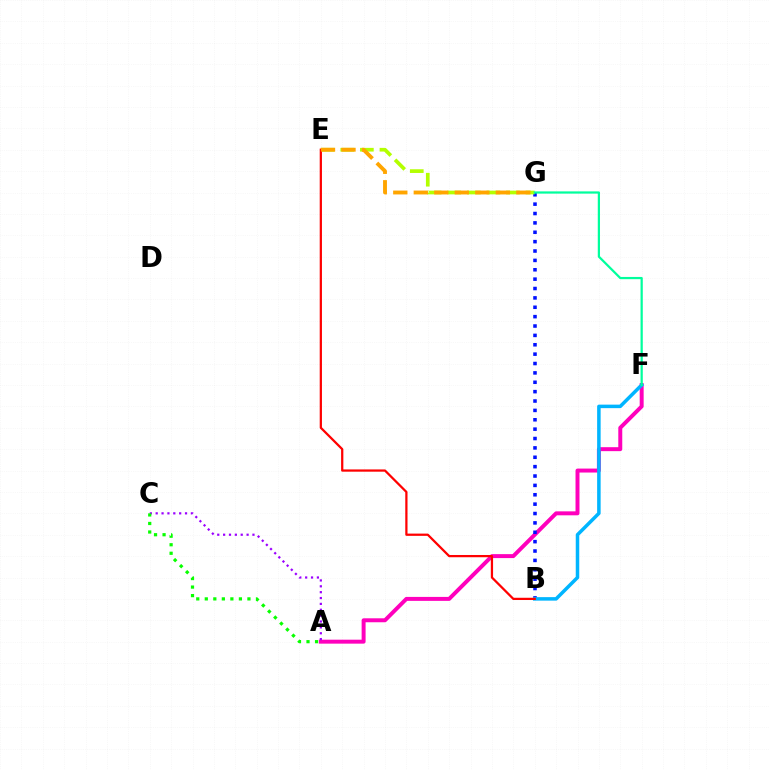{('A', 'F'): [{'color': '#ff00bd', 'line_style': 'solid', 'thickness': 2.85}], ('B', 'G'): [{'color': '#0010ff', 'line_style': 'dotted', 'thickness': 2.55}], ('E', 'G'): [{'color': '#b3ff00', 'line_style': 'dashed', 'thickness': 2.66}, {'color': '#ffa500', 'line_style': 'dashed', 'thickness': 2.79}], ('B', 'F'): [{'color': '#00b5ff', 'line_style': 'solid', 'thickness': 2.53}], ('A', 'C'): [{'color': '#9b00ff', 'line_style': 'dotted', 'thickness': 1.59}, {'color': '#08ff00', 'line_style': 'dotted', 'thickness': 2.32}], ('B', 'E'): [{'color': '#ff0000', 'line_style': 'solid', 'thickness': 1.62}], ('F', 'G'): [{'color': '#00ff9d', 'line_style': 'solid', 'thickness': 1.6}]}